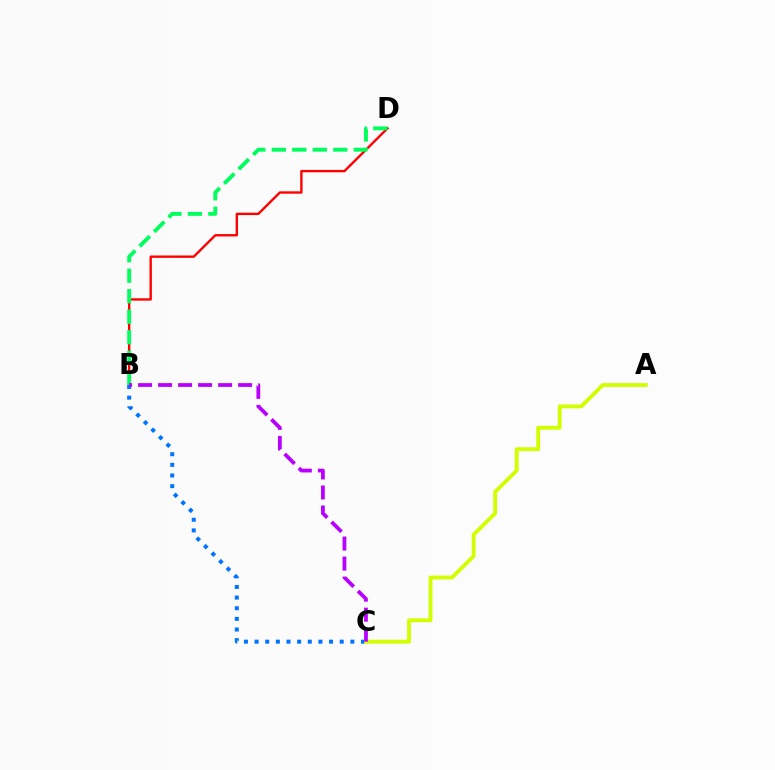{('B', 'D'): [{'color': '#ff0000', 'line_style': 'solid', 'thickness': 1.71}, {'color': '#00ff5c', 'line_style': 'dashed', 'thickness': 2.78}], ('B', 'C'): [{'color': '#0074ff', 'line_style': 'dotted', 'thickness': 2.89}, {'color': '#b900ff', 'line_style': 'dashed', 'thickness': 2.72}], ('A', 'C'): [{'color': '#d1ff00', 'line_style': 'solid', 'thickness': 2.76}]}